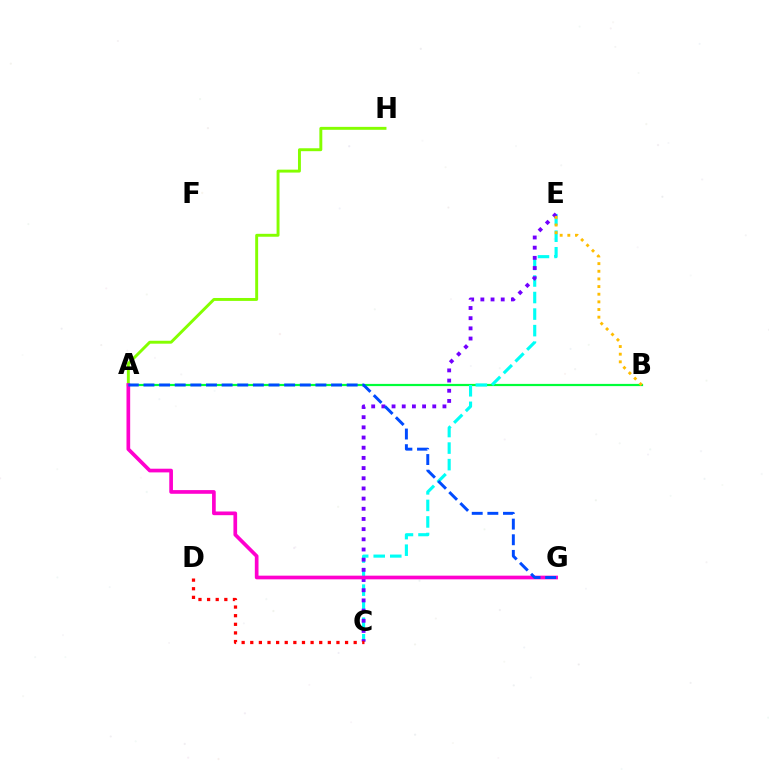{('A', 'H'): [{'color': '#84ff00', 'line_style': 'solid', 'thickness': 2.11}], ('A', 'B'): [{'color': '#00ff39', 'line_style': 'solid', 'thickness': 1.59}], ('C', 'E'): [{'color': '#00fff6', 'line_style': 'dashed', 'thickness': 2.25}, {'color': '#7200ff', 'line_style': 'dotted', 'thickness': 2.77}], ('A', 'G'): [{'color': '#ff00cf', 'line_style': 'solid', 'thickness': 2.65}, {'color': '#004bff', 'line_style': 'dashed', 'thickness': 2.12}], ('B', 'E'): [{'color': '#ffbd00', 'line_style': 'dotted', 'thickness': 2.08}], ('C', 'D'): [{'color': '#ff0000', 'line_style': 'dotted', 'thickness': 2.34}]}